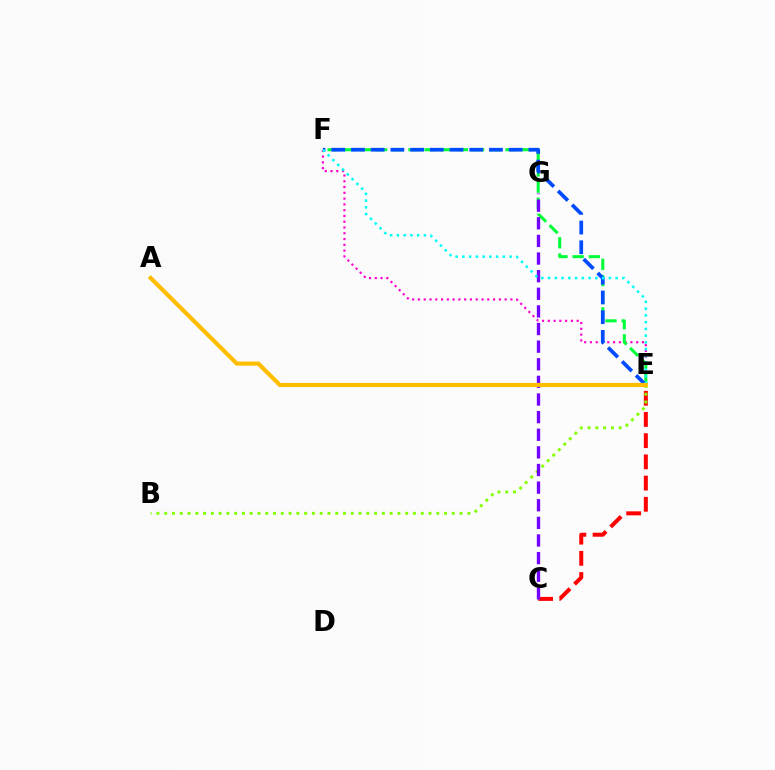{('E', 'F'): [{'color': '#ff00cf', 'line_style': 'dotted', 'thickness': 1.57}, {'color': '#00ff39', 'line_style': 'dashed', 'thickness': 2.2}, {'color': '#004bff', 'line_style': 'dashed', 'thickness': 2.68}, {'color': '#00fff6', 'line_style': 'dotted', 'thickness': 1.83}], ('C', 'E'): [{'color': '#ff0000', 'line_style': 'dashed', 'thickness': 2.88}], ('B', 'E'): [{'color': '#84ff00', 'line_style': 'dotted', 'thickness': 2.11}], ('C', 'G'): [{'color': '#7200ff', 'line_style': 'dashed', 'thickness': 2.39}], ('A', 'E'): [{'color': '#ffbd00', 'line_style': 'solid', 'thickness': 2.99}]}